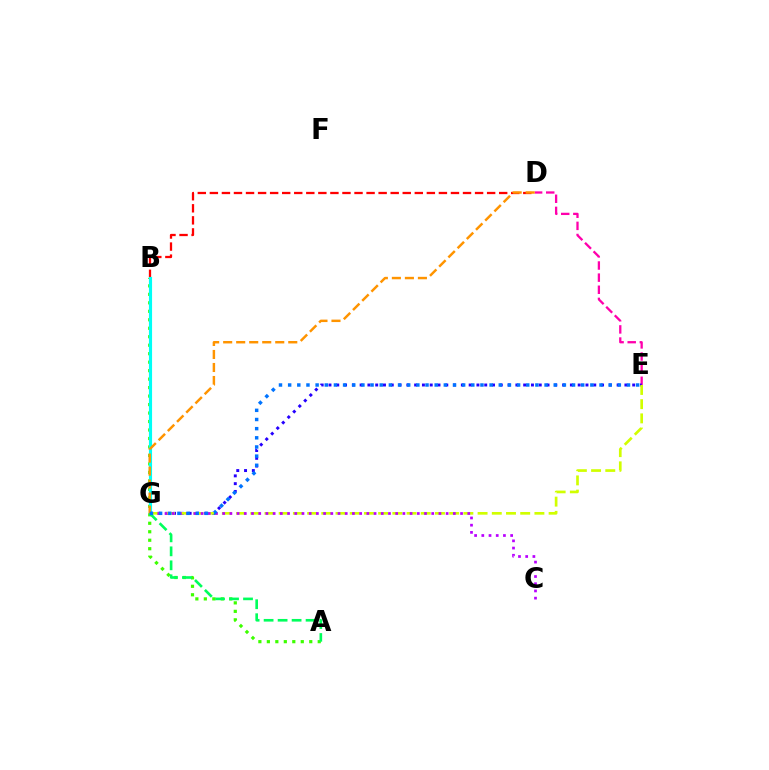{('D', 'E'): [{'color': '#ff00ac', 'line_style': 'dashed', 'thickness': 1.65}], ('B', 'D'): [{'color': '#ff0000', 'line_style': 'dashed', 'thickness': 1.64}], ('A', 'B'): [{'color': '#3dff00', 'line_style': 'dotted', 'thickness': 2.3}], ('B', 'G'): [{'color': '#00fff6', 'line_style': 'solid', 'thickness': 2.26}], ('E', 'G'): [{'color': '#2500ff', 'line_style': 'dotted', 'thickness': 2.12}, {'color': '#d1ff00', 'line_style': 'dashed', 'thickness': 1.93}, {'color': '#0074ff', 'line_style': 'dotted', 'thickness': 2.49}], ('C', 'G'): [{'color': '#b900ff', 'line_style': 'dotted', 'thickness': 1.96}], ('A', 'G'): [{'color': '#00ff5c', 'line_style': 'dashed', 'thickness': 1.9}], ('D', 'G'): [{'color': '#ff9400', 'line_style': 'dashed', 'thickness': 1.77}]}